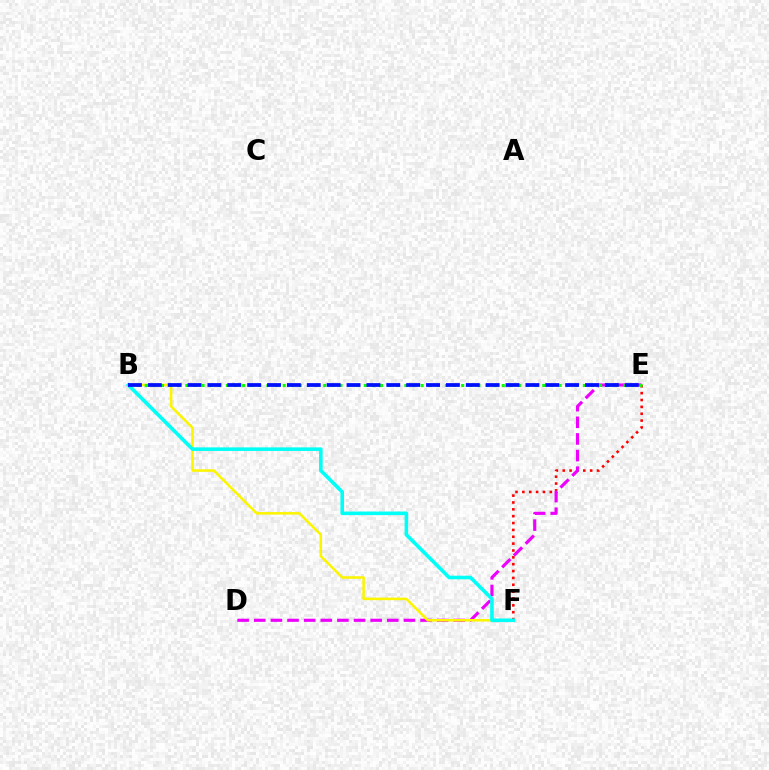{('E', 'F'): [{'color': '#ff0000', 'line_style': 'dotted', 'thickness': 1.86}], ('D', 'E'): [{'color': '#ee00ff', 'line_style': 'dashed', 'thickness': 2.26}], ('B', 'F'): [{'color': '#fcf500', 'line_style': 'solid', 'thickness': 1.83}, {'color': '#00fff6', 'line_style': 'solid', 'thickness': 2.59}], ('B', 'E'): [{'color': '#08ff00', 'line_style': 'dotted', 'thickness': 2.2}, {'color': '#0010ff', 'line_style': 'dashed', 'thickness': 2.7}]}